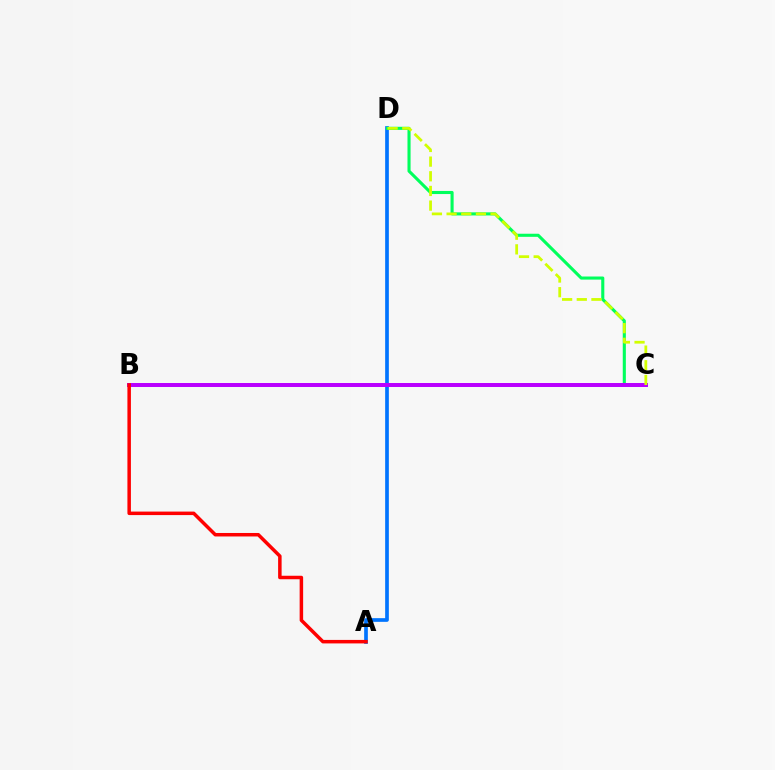{('A', 'D'): [{'color': '#0074ff', 'line_style': 'solid', 'thickness': 2.66}], ('C', 'D'): [{'color': '#00ff5c', 'line_style': 'solid', 'thickness': 2.23}, {'color': '#d1ff00', 'line_style': 'dashed', 'thickness': 1.99}], ('B', 'C'): [{'color': '#b900ff', 'line_style': 'solid', 'thickness': 2.86}], ('A', 'B'): [{'color': '#ff0000', 'line_style': 'solid', 'thickness': 2.52}]}